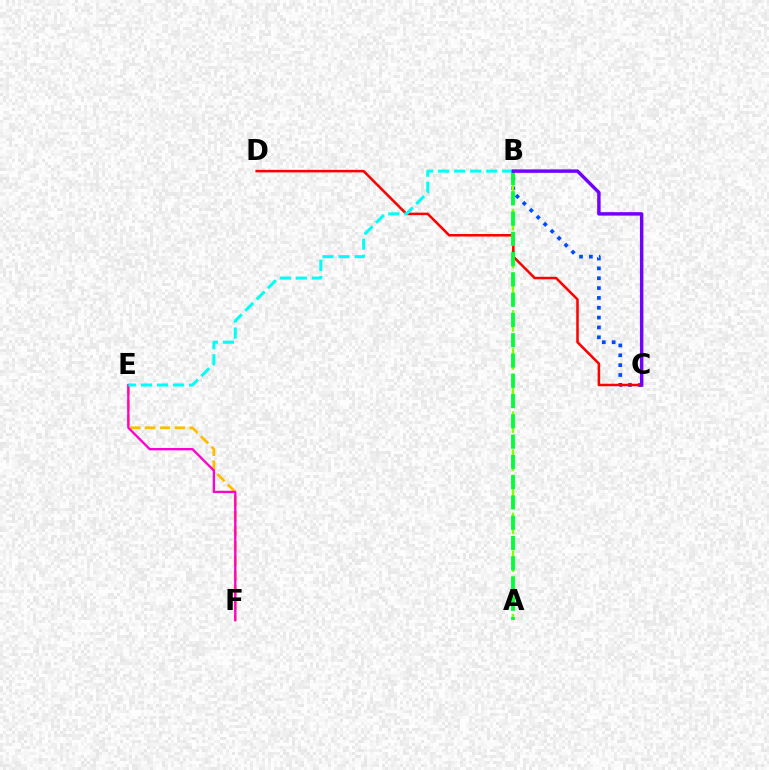{('B', 'C'): [{'color': '#004bff', 'line_style': 'dotted', 'thickness': 2.68}, {'color': '#7200ff', 'line_style': 'solid', 'thickness': 2.48}], ('E', 'F'): [{'color': '#ffbd00', 'line_style': 'dashed', 'thickness': 2.02}, {'color': '#ff00cf', 'line_style': 'solid', 'thickness': 1.67}], ('A', 'B'): [{'color': '#84ff00', 'line_style': 'dashed', 'thickness': 1.72}, {'color': '#00ff39', 'line_style': 'dashed', 'thickness': 2.75}], ('C', 'D'): [{'color': '#ff0000', 'line_style': 'solid', 'thickness': 1.82}], ('B', 'E'): [{'color': '#00fff6', 'line_style': 'dashed', 'thickness': 2.18}]}